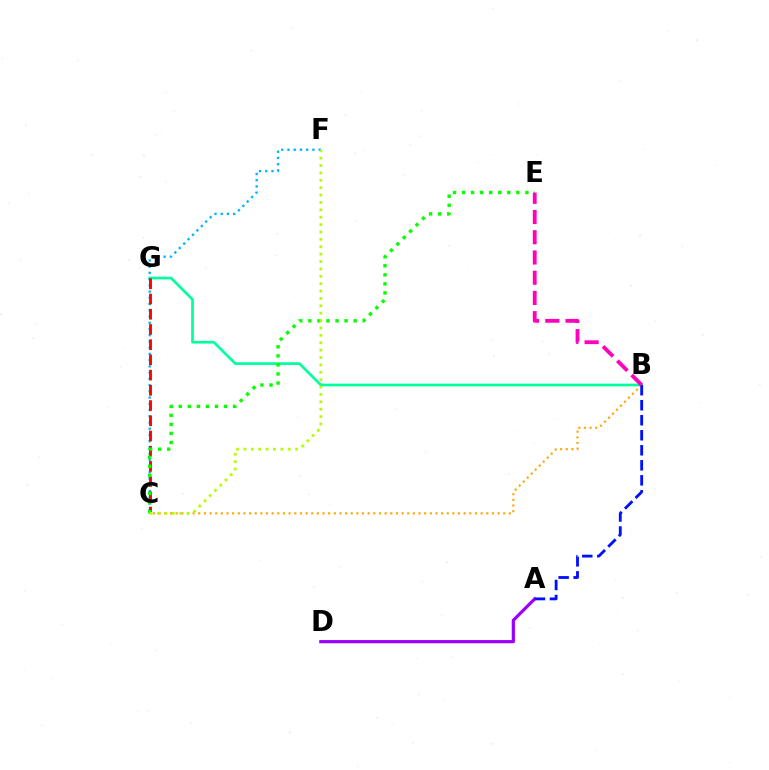{('B', 'G'): [{'color': '#00ff9d', 'line_style': 'solid', 'thickness': 1.93}], ('C', 'F'): [{'color': '#00b5ff', 'line_style': 'dotted', 'thickness': 1.69}, {'color': '#b3ff00', 'line_style': 'dotted', 'thickness': 2.01}], ('B', 'C'): [{'color': '#ffa500', 'line_style': 'dotted', 'thickness': 1.53}], ('C', 'G'): [{'color': '#ff0000', 'line_style': 'dashed', 'thickness': 2.07}], ('A', 'D'): [{'color': '#9b00ff', 'line_style': 'solid', 'thickness': 2.3}], ('C', 'E'): [{'color': '#08ff00', 'line_style': 'dotted', 'thickness': 2.46}], ('A', 'B'): [{'color': '#0010ff', 'line_style': 'dashed', 'thickness': 2.04}], ('B', 'E'): [{'color': '#ff00bd', 'line_style': 'dashed', 'thickness': 2.75}]}